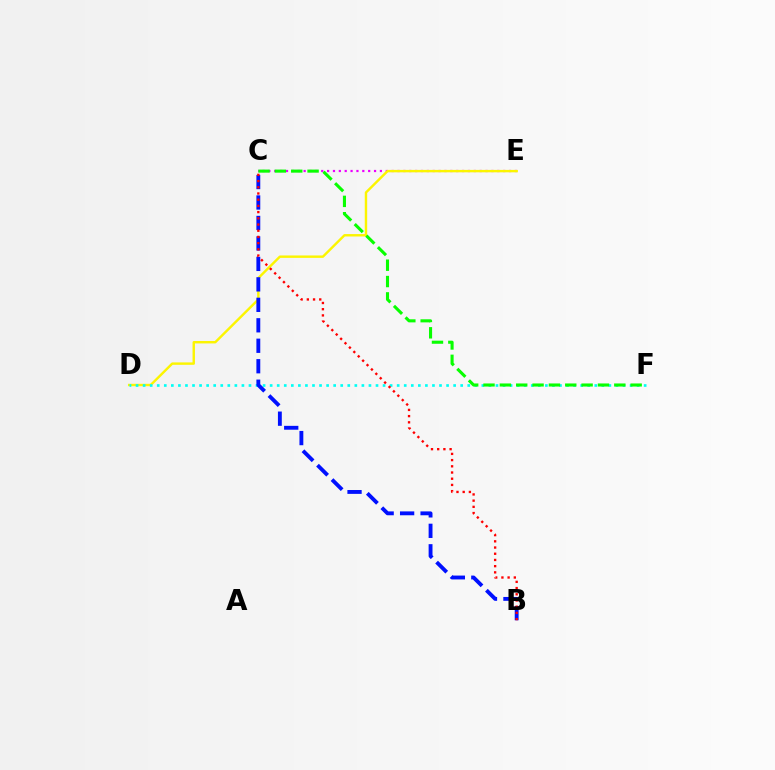{('C', 'E'): [{'color': '#ee00ff', 'line_style': 'dotted', 'thickness': 1.59}], ('D', 'E'): [{'color': '#fcf500', 'line_style': 'solid', 'thickness': 1.74}], ('D', 'F'): [{'color': '#00fff6', 'line_style': 'dotted', 'thickness': 1.92}], ('C', 'F'): [{'color': '#08ff00', 'line_style': 'dashed', 'thickness': 2.22}], ('B', 'C'): [{'color': '#0010ff', 'line_style': 'dashed', 'thickness': 2.78}, {'color': '#ff0000', 'line_style': 'dotted', 'thickness': 1.69}]}